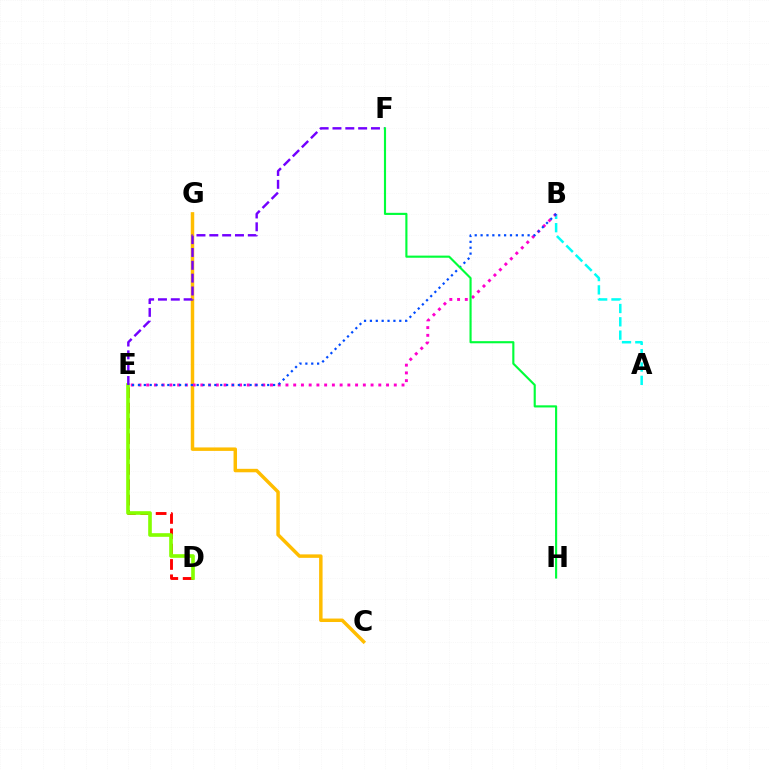{('D', 'E'): [{'color': '#ff0000', 'line_style': 'dashed', 'thickness': 2.08}, {'color': '#84ff00', 'line_style': 'solid', 'thickness': 2.62}], ('C', 'G'): [{'color': '#ffbd00', 'line_style': 'solid', 'thickness': 2.5}], ('A', 'B'): [{'color': '#00fff6', 'line_style': 'dashed', 'thickness': 1.81}], ('B', 'E'): [{'color': '#ff00cf', 'line_style': 'dotted', 'thickness': 2.1}, {'color': '#004bff', 'line_style': 'dotted', 'thickness': 1.6}], ('E', 'F'): [{'color': '#7200ff', 'line_style': 'dashed', 'thickness': 1.74}], ('F', 'H'): [{'color': '#00ff39', 'line_style': 'solid', 'thickness': 1.54}]}